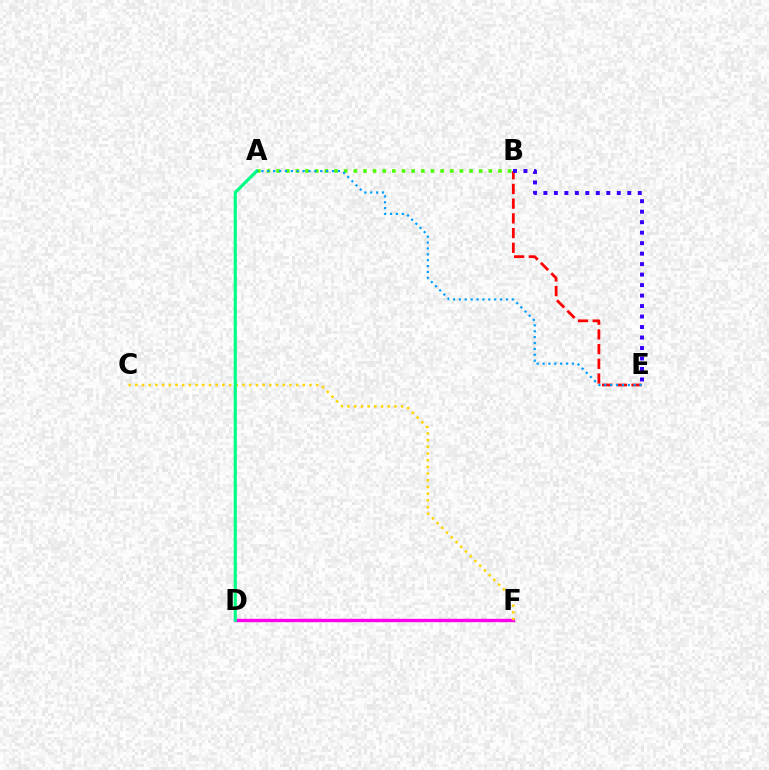{('A', 'B'): [{'color': '#4fff00', 'line_style': 'dotted', 'thickness': 2.62}], ('B', 'E'): [{'color': '#ff0000', 'line_style': 'dashed', 'thickness': 2.0}, {'color': '#3700ff', 'line_style': 'dotted', 'thickness': 2.85}], ('D', 'F'): [{'color': '#ff00ed', 'line_style': 'solid', 'thickness': 2.42}], ('C', 'F'): [{'color': '#ffd500', 'line_style': 'dotted', 'thickness': 1.82}], ('A', 'D'): [{'color': '#00ff86', 'line_style': 'solid', 'thickness': 2.28}], ('A', 'E'): [{'color': '#009eff', 'line_style': 'dotted', 'thickness': 1.6}]}